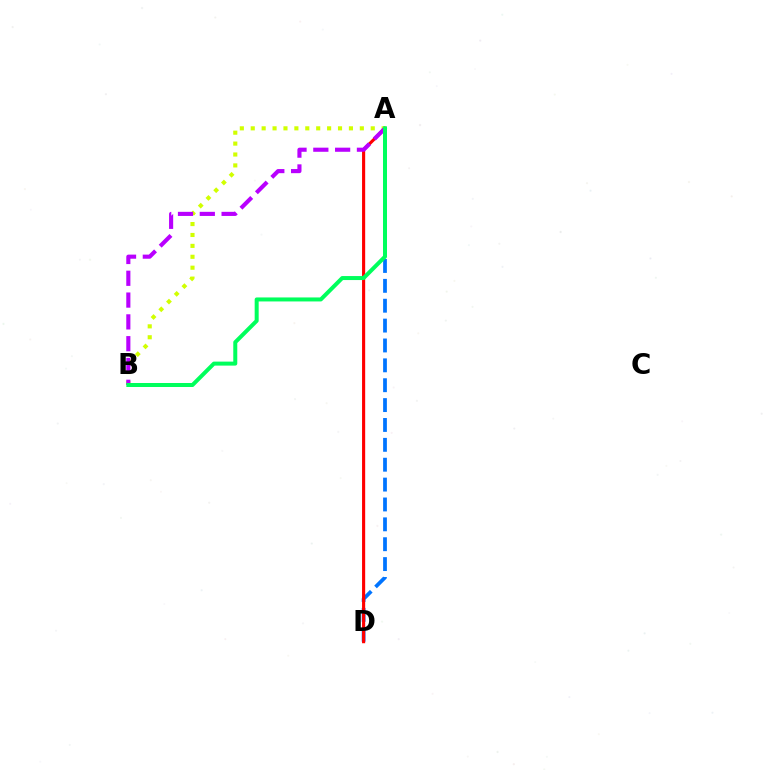{('A', 'B'): [{'color': '#d1ff00', 'line_style': 'dotted', 'thickness': 2.96}, {'color': '#b900ff', 'line_style': 'dashed', 'thickness': 2.96}, {'color': '#00ff5c', 'line_style': 'solid', 'thickness': 2.88}], ('A', 'D'): [{'color': '#0074ff', 'line_style': 'dashed', 'thickness': 2.7}, {'color': '#ff0000', 'line_style': 'solid', 'thickness': 2.25}]}